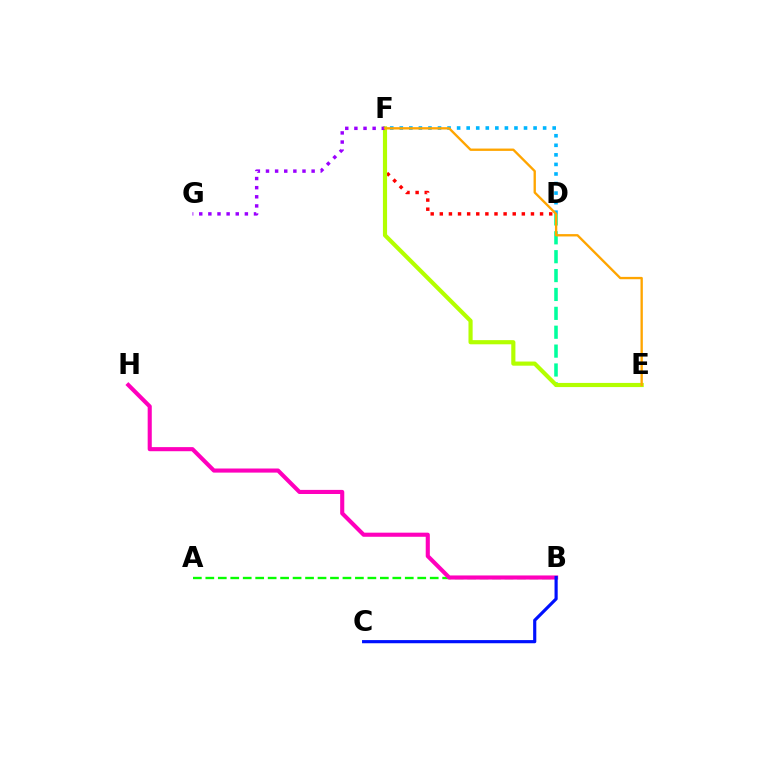{('D', 'E'): [{'color': '#00ff9d', 'line_style': 'dashed', 'thickness': 2.57}], ('A', 'B'): [{'color': '#08ff00', 'line_style': 'dashed', 'thickness': 1.69}], ('B', 'H'): [{'color': '#ff00bd', 'line_style': 'solid', 'thickness': 2.95}], ('D', 'F'): [{'color': '#ff0000', 'line_style': 'dotted', 'thickness': 2.48}, {'color': '#00b5ff', 'line_style': 'dotted', 'thickness': 2.6}], ('E', 'F'): [{'color': '#b3ff00', 'line_style': 'solid', 'thickness': 2.99}, {'color': '#ffa500', 'line_style': 'solid', 'thickness': 1.69}], ('F', 'G'): [{'color': '#9b00ff', 'line_style': 'dotted', 'thickness': 2.48}], ('B', 'C'): [{'color': '#0010ff', 'line_style': 'solid', 'thickness': 2.27}]}